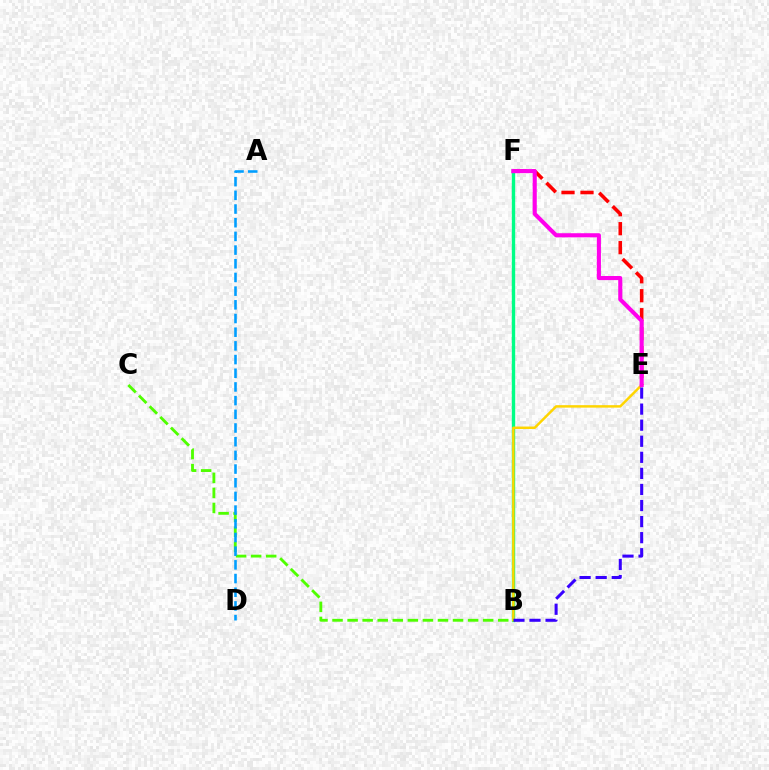{('E', 'F'): [{'color': '#ff0000', 'line_style': 'dashed', 'thickness': 2.58}, {'color': '#ff00ed', 'line_style': 'solid', 'thickness': 2.95}], ('B', 'F'): [{'color': '#00ff86', 'line_style': 'solid', 'thickness': 2.43}], ('B', 'E'): [{'color': '#ffd500', 'line_style': 'solid', 'thickness': 1.78}, {'color': '#3700ff', 'line_style': 'dashed', 'thickness': 2.18}], ('B', 'C'): [{'color': '#4fff00', 'line_style': 'dashed', 'thickness': 2.05}], ('A', 'D'): [{'color': '#009eff', 'line_style': 'dashed', 'thickness': 1.86}]}